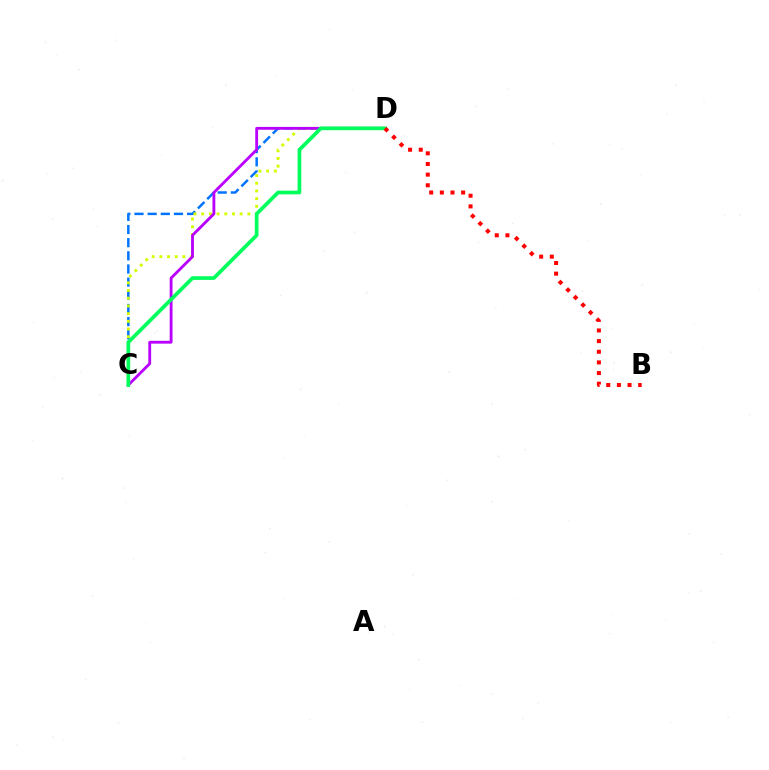{('C', 'D'): [{'color': '#0074ff', 'line_style': 'dashed', 'thickness': 1.79}, {'color': '#d1ff00', 'line_style': 'dotted', 'thickness': 2.09}, {'color': '#b900ff', 'line_style': 'solid', 'thickness': 2.04}, {'color': '#00ff5c', 'line_style': 'solid', 'thickness': 2.67}], ('B', 'D'): [{'color': '#ff0000', 'line_style': 'dotted', 'thickness': 2.89}]}